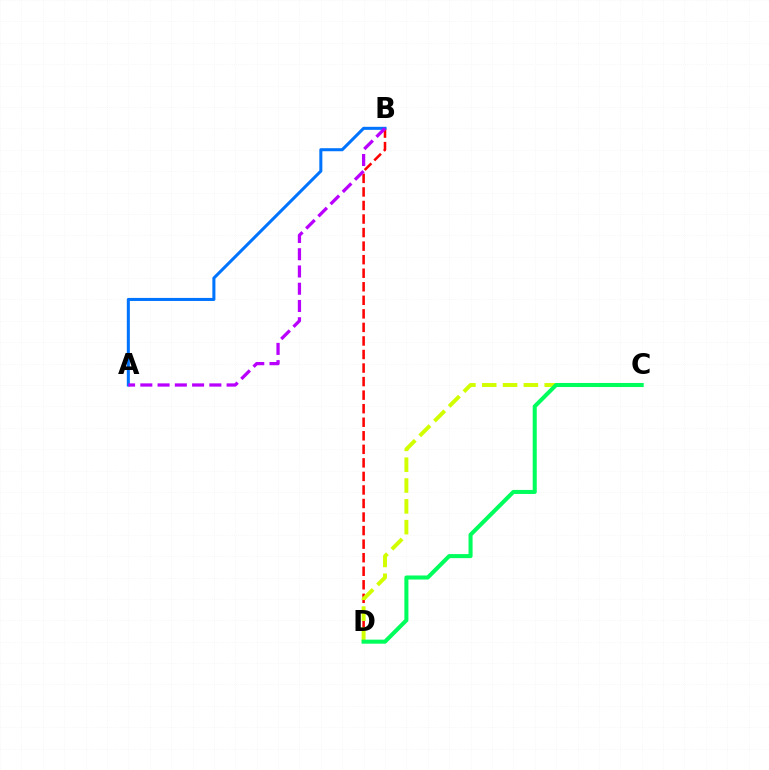{('B', 'D'): [{'color': '#ff0000', 'line_style': 'dashed', 'thickness': 1.84}], ('C', 'D'): [{'color': '#d1ff00', 'line_style': 'dashed', 'thickness': 2.83}, {'color': '#00ff5c', 'line_style': 'solid', 'thickness': 2.91}], ('A', 'B'): [{'color': '#0074ff', 'line_style': 'solid', 'thickness': 2.19}, {'color': '#b900ff', 'line_style': 'dashed', 'thickness': 2.34}]}